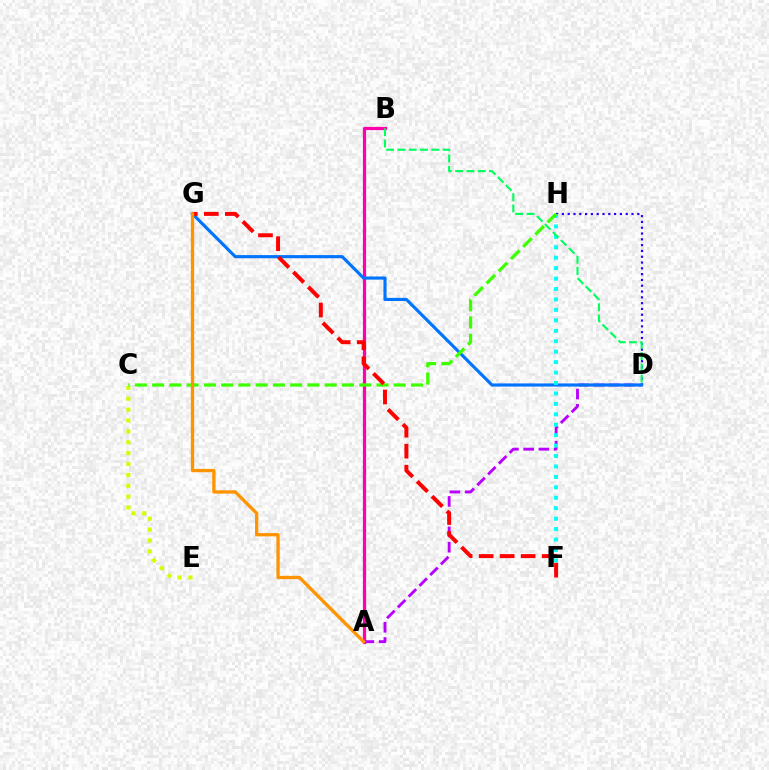{('D', 'H'): [{'color': '#2500ff', 'line_style': 'dotted', 'thickness': 1.58}], ('C', 'E'): [{'color': '#d1ff00', 'line_style': 'dotted', 'thickness': 2.95}], ('A', 'B'): [{'color': '#ff00ac', 'line_style': 'solid', 'thickness': 2.31}], ('A', 'D'): [{'color': '#b900ff', 'line_style': 'dashed', 'thickness': 2.07}], ('D', 'G'): [{'color': '#0074ff', 'line_style': 'solid', 'thickness': 2.26}], ('F', 'H'): [{'color': '#00fff6', 'line_style': 'dotted', 'thickness': 2.84}], ('B', 'D'): [{'color': '#00ff5c', 'line_style': 'dashed', 'thickness': 1.53}], ('C', 'H'): [{'color': '#3dff00', 'line_style': 'dashed', 'thickness': 2.34}], ('F', 'G'): [{'color': '#ff0000', 'line_style': 'dashed', 'thickness': 2.85}], ('A', 'G'): [{'color': '#ff9400', 'line_style': 'solid', 'thickness': 2.38}]}